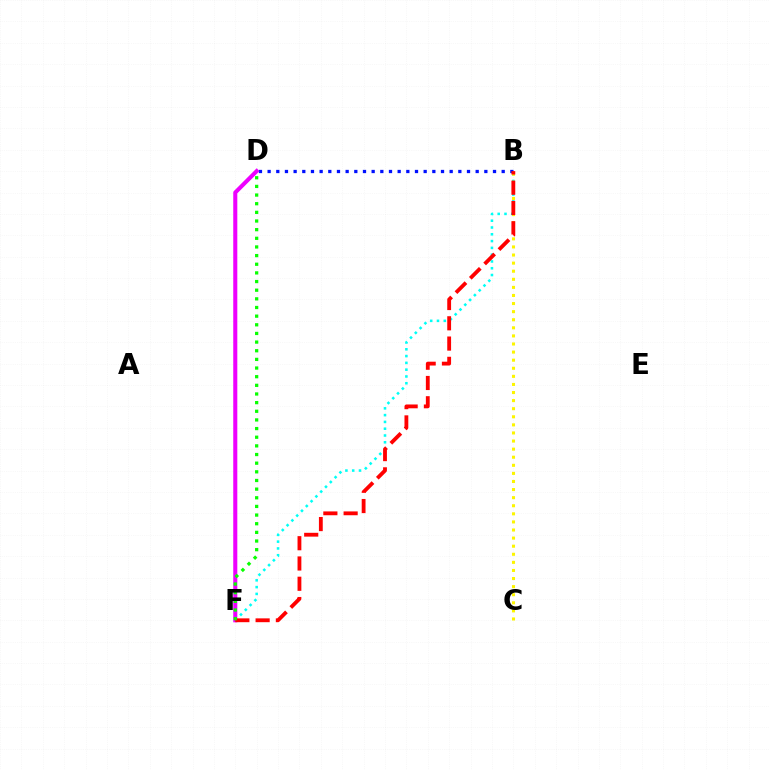{('B', 'F'): [{'color': '#00fff6', 'line_style': 'dotted', 'thickness': 1.84}, {'color': '#ff0000', 'line_style': 'dashed', 'thickness': 2.75}], ('B', 'C'): [{'color': '#fcf500', 'line_style': 'dotted', 'thickness': 2.2}], ('B', 'D'): [{'color': '#0010ff', 'line_style': 'dotted', 'thickness': 2.36}], ('D', 'F'): [{'color': '#ee00ff', 'line_style': 'solid', 'thickness': 2.93}, {'color': '#08ff00', 'line_style': 'dotted', 'thickness': 2.35}]}